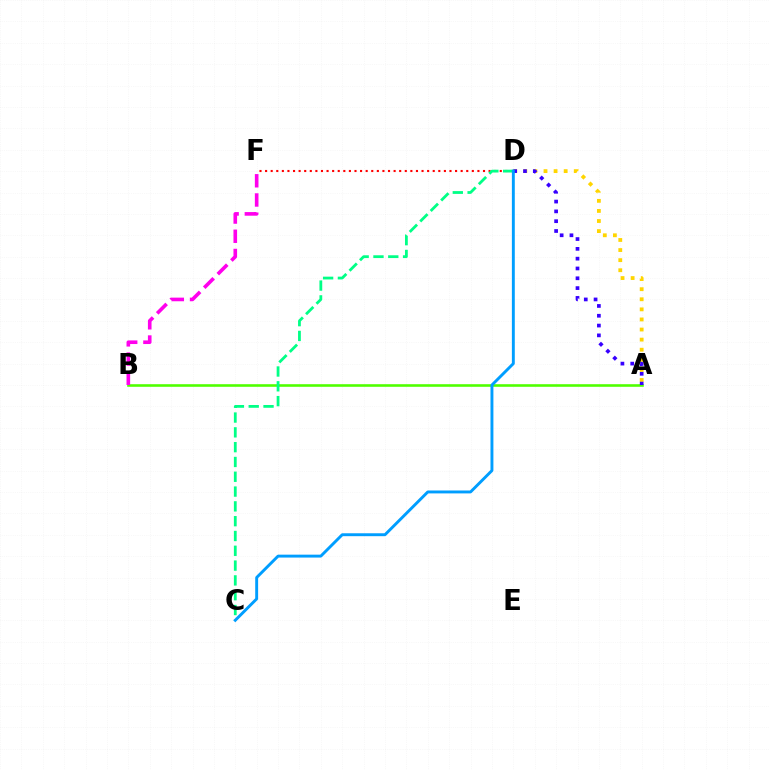{('A', 'B'): [{'color': '#4fff00', 'line_style': 'solid', 'thickness': 1.87}], ('D', 'F'): [{'color': '#ff0000', 'line_style': 'dotted', 'thickness': 1.52}], ('C', 'D'): [{'color': '#00ff86', 'line_style': 'dashed', 'thickness': 2.01}, {'color': '#009eff', 'line_style': 'solid', 'thickness': 2.1}], ('A', 'D'): [{'color': '#ffd500', 'line_style': 'dotted', 'thickness': 2.74}, {'color': '#3700ff', 'line_style': 'dotted', 'thickness': 2.67}], ('B', 'F'): [{'color': '#ff00ed', 'line_style': 'dashed', 'thickness': 2.61}]}